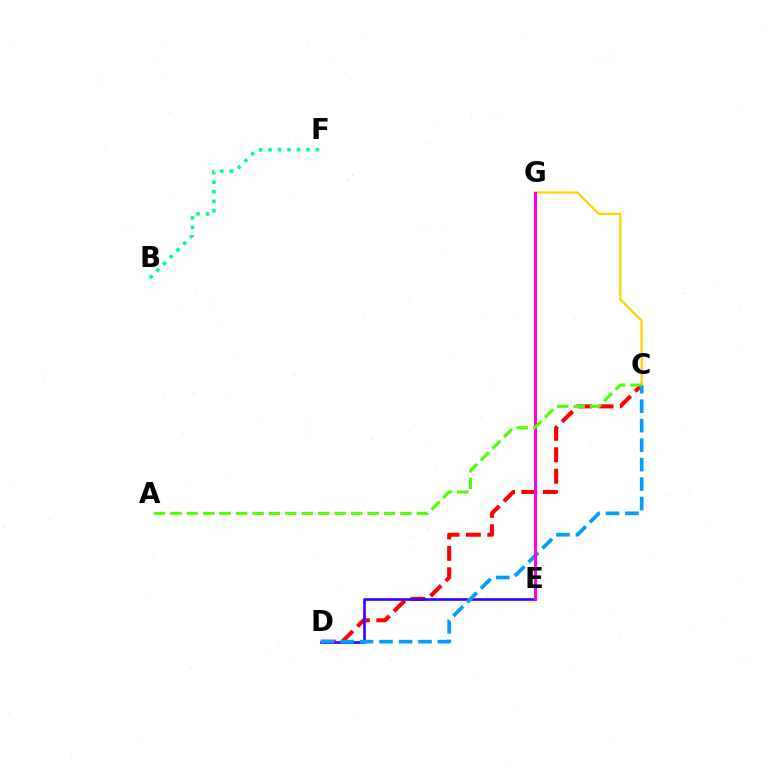{('C', 'D'): [{'color': '#ff0000', 'line_style': 'dashed', 'thickness': 2.91}, {'color': '#009eff', 'line_style': 'dashed', 'thickness': 2.65}], ('C', 'G'): [{'color': '#ffd500', 'line_style': 'solid', 'thickness': 1.65}], ('D', 'E'): [{'color': '#3700ff', 'line_style': 'solid', 'thickness': 1.9}], ('E', 'G'): [{'color': '#ff00ed', 'line_style': 'solid', 'thickness': 2.2}], ('A', 'C'): [{'color': '#4fff00', 'line_style': 'dashed', 'thickness': 2.23}], ('B', 'F'): [{'color': '#00ff86', 'line_style': 'dotted', 'thickness': 2.58}]}